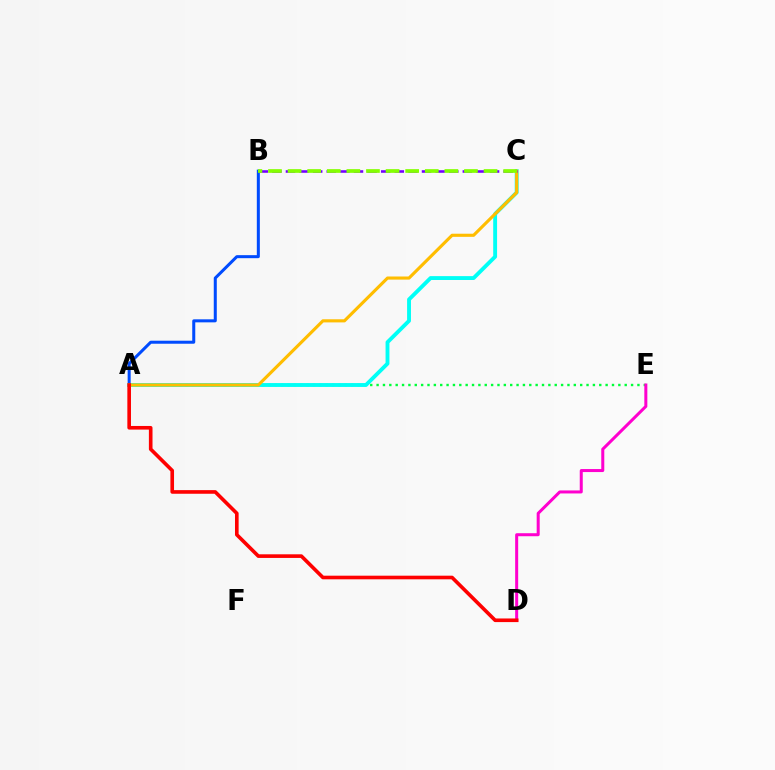{('A', 'B'): [{'color': '#004bff', 'line_style': 'solid', 'thickness': 2.18}], ('A', 'E'): [{'color': '#00ff39', 'line_style': 'dotted', 'thickness': 1.73}], ('A', 'C'): [{'color': '#00fff6', 'line_style': 'solid', 'thickness': 2.79}, {'color': '#ffbd00', 'line_style': 'solid', 'thickness': 2.25}], ('B', 'C'): [{'color': '#7200ff', 'line_style': 'dashed', 'thickness': 1.85}, {'color': '#84ff00', 'line_style': 'dashed', 'thickness': 2.66}], ('D', 'E'): [{'color': '#ff00cf', 'line_style': 'solid', 'thickness': 2.17}], ('A', 'D'): [{'color': '#ff0000', 'line_style': 'solid', 'thickness': 2.61}]}